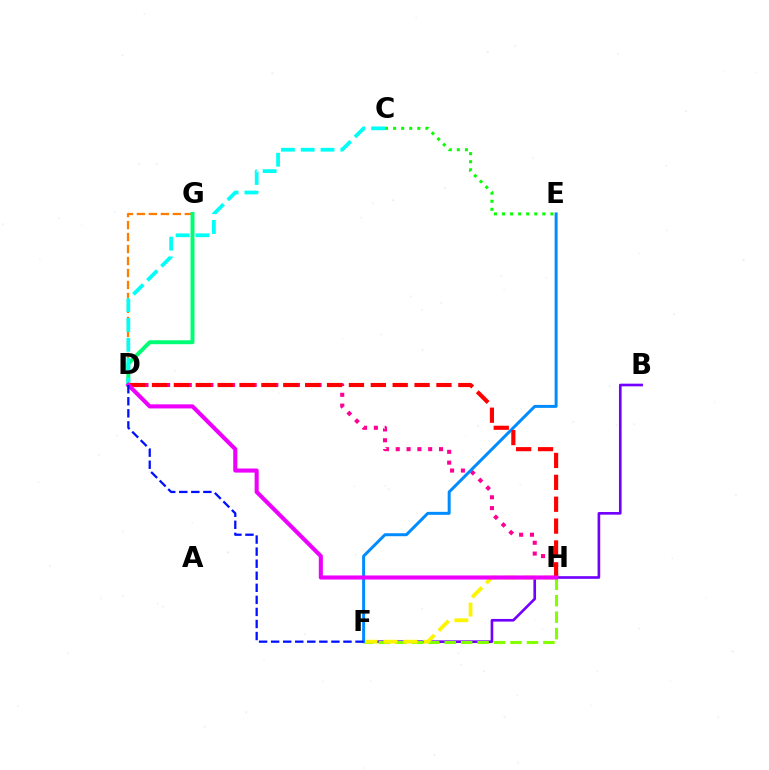{('B', 'F'): [{'color': '#7200ff', 'line_style': 'solid', 'thickness': 1.91}], ('D', 'H'): [{'color': '#ff0094', 'line_style': 'dotted', 'thickness': 2.94}, {'color': '#ff0000', 'line_style': 'dashed', 'thickness': 2.97}, {'color': '#ee00ff', 'line_style': 'solid', 'thickness': 2.94}], ('D', 'G'): [{'color': '#ff7c00', 'line_style': 'dashed', 'thickness': 1.63}, {'color': '#00ff74', 'line_style': 'solid', 'thickness': 2.84}], ('F', 'H'): [{'color': '#84ff00', 'line_style': 'dashed', 'thickness': 2.24}, {'color': '#fcf500', 'line_style': 'dashed', 'thickness': 2.71}], ('E', 'F'): [{'color': '#008cff', 'line_style': 'solid', 'thickness': 2.14}], ('C', 'D'): [{'color': '#00fff6', 'line_style': 'dashed', 'thickness': 2.69}], ('C', 'E'): [{'color': '#08ff00', 'line_style': 'dotted', 'thickness': 2.19}], ('D', 'F'): [{'color': '#0010ff', 'line_style': 'dashed', 'thickness': 1.64}]}